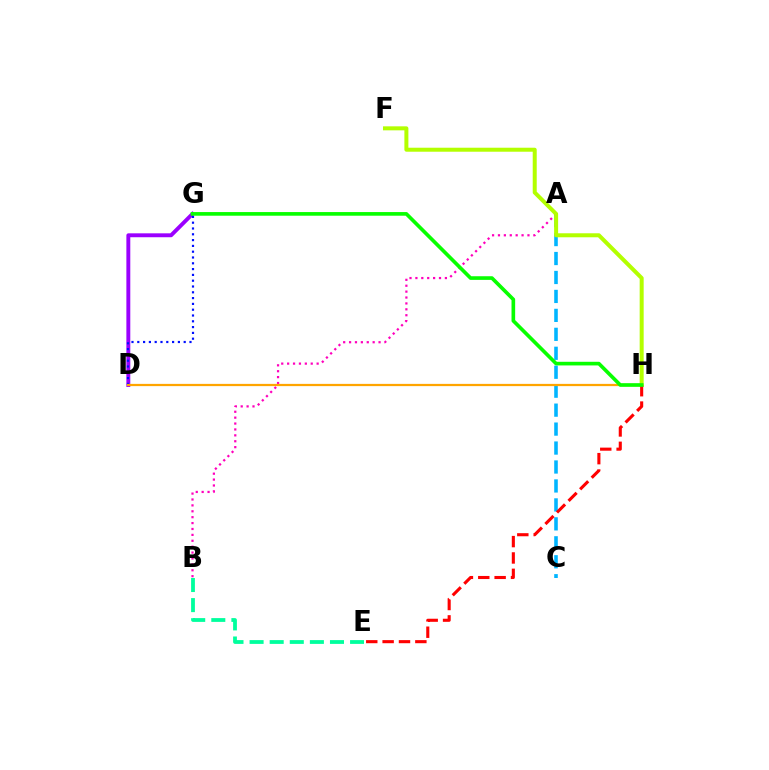{('A', 'C'): [{'color': '#00b5ff', 'line_style': 'dashed', 'thickness': 2.57}], ('D', 'G'): [{'color': '#9b00ff', 'line_style': 'solid', 'thickness': 2.81}, {'color': '#0010ff', 'line_style': 'dotted', 'thickness': 1.58}], ('A', 'B'): [{'color': '#ff00bd', 'line_style': 'dotted', 'thickness': 1.6}], ('F', 'H'): [{'color': '#b3ff00', 'line_style': 'solid', 'thickness': 2.88}], ('E', 'H'): [{'color': '#ff0000', 'line_style': 'dashed', 'thickness': 2.22}], ('D', 'H'): [{'color': '#ffa500', 'line_style': 'solid', 'thickness': 1.61}], ('G', 'H'): [{'color': '#08ff00', 'line_style': 'solid', 'thickness': 2.62}], ('B', 'E'): [{'color': '#00ff9d', 'line_style': 'dashed', 'thickness': 2.73}]}